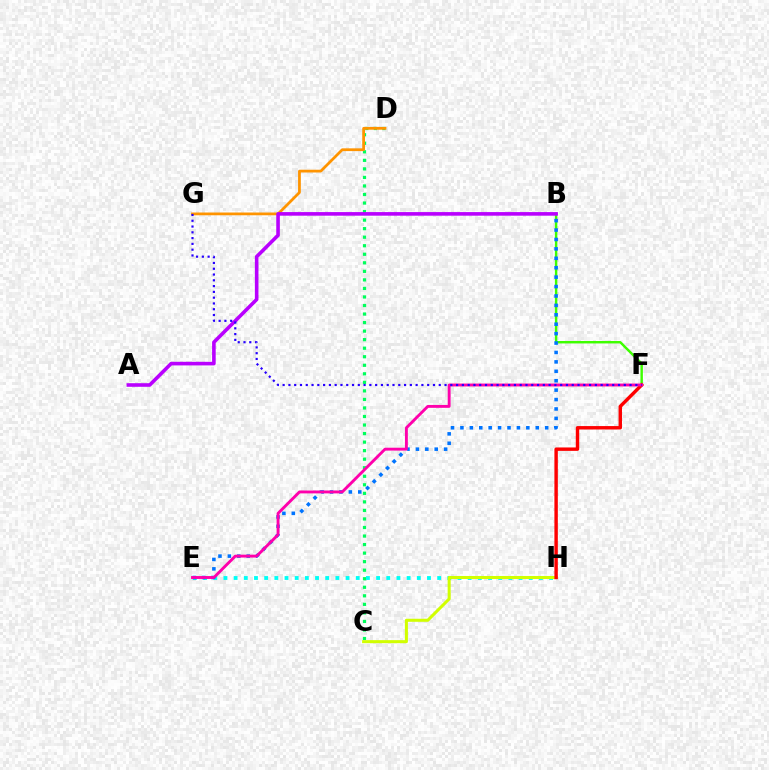{('C', 'D'): [{'color': '#00ff5c', 'line_style': 'dotted', 'thickness': 2.32}], ('D', 'G'): [{'color': '#ff9400', 'line_style': 'solid', 'thickness': 1.99}], ('B', 'F'): [{'color': '#3dff00', 'line_style': 'solid', 'thickness': 1.75}], ('E', 'H'): [{'color': '#00fff6', 'line_style': 'dotted', 'thickness': 2.76}], ('C', 'H'): [{'color': '#d1ff00', 'line_style': 'solid', 'thickness': 2.18}], ('B', 'E'): [{'color': '#0074ff', 'line_style': 'dotted', 'thickness': 2.56}], ('F', 'H'): [{'color': '#ff0000', 'line_style': 'solid', 'thickness': 2.46}], ('E', 'F'): [{'color': '#ff00ac', 'line_style': 'solid', 'thickness': 2.08}], ('A', 'B'): [{'color': '#b900ff', 'line_style': 'solid', 'thickness': 2.59}], ('F', 'G'): [{'color': '#2500ff', 'line_style': 'dotted', 'thickness': 1.57}]}